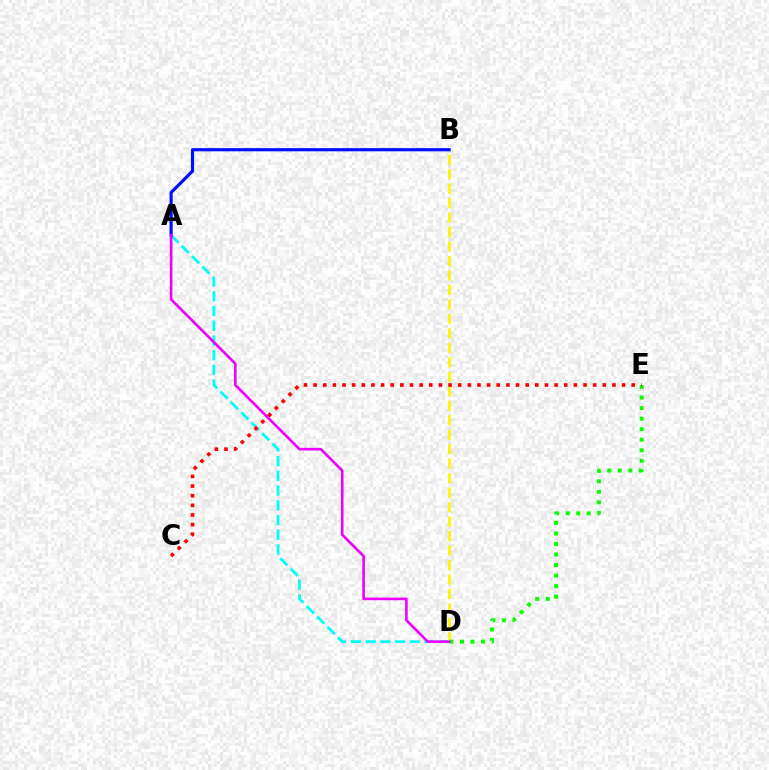{('A', 'D'): [{'color': '#00fff6', 'line_style': 'dashed', 'thickness': 2.0}, {'color': '#ee00ff', 'line_style': 'solid', 'thickness': 1.89}], ('A', 'B'): [{'color': '#0010ff', 'line_style': 'solid', 'thickness': 2.27}], ('B', 'D'): [{'color': '#fcf500', 'line_style': 'dashed', 'thickness': 1.97}], ('D', 'E'): [{'color': '#08ff00', 'line_style': 'dotted', 'thickness': 2.87}], ('C', 'E'): [{'color': '#ff0000', 'line_style': 'dotted', 'thickness': 2.62}]}